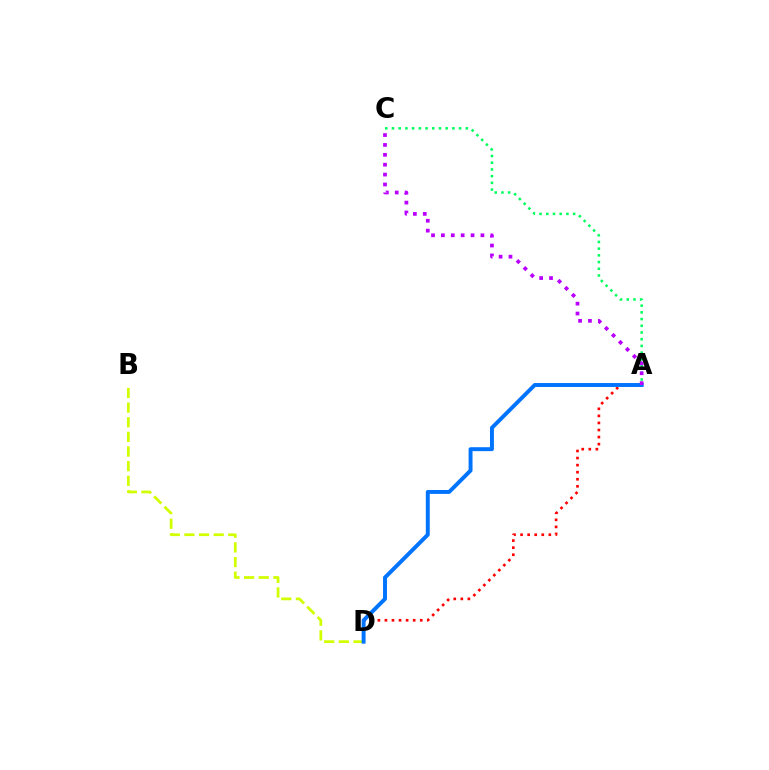{('A', 'D'): [{'color': '#ff0000', 'line_style': 'dotted', 'thickness': 1.92}, {'color': '#0074ff', 'line_style': 'solid', 'thickness': 2.83}], ('B', 'D'): [{'color': '#d1ff00', 'line_style': 'dashed', 'thickness': 1.99}], ('A', 'C'): [{'color': '#00ff5c', 'line_style': 'dotted', 'thickness': 1.82}, {'color': '#b900ff', 'line_style': 'dotted', 'thickness': 2.69}]}